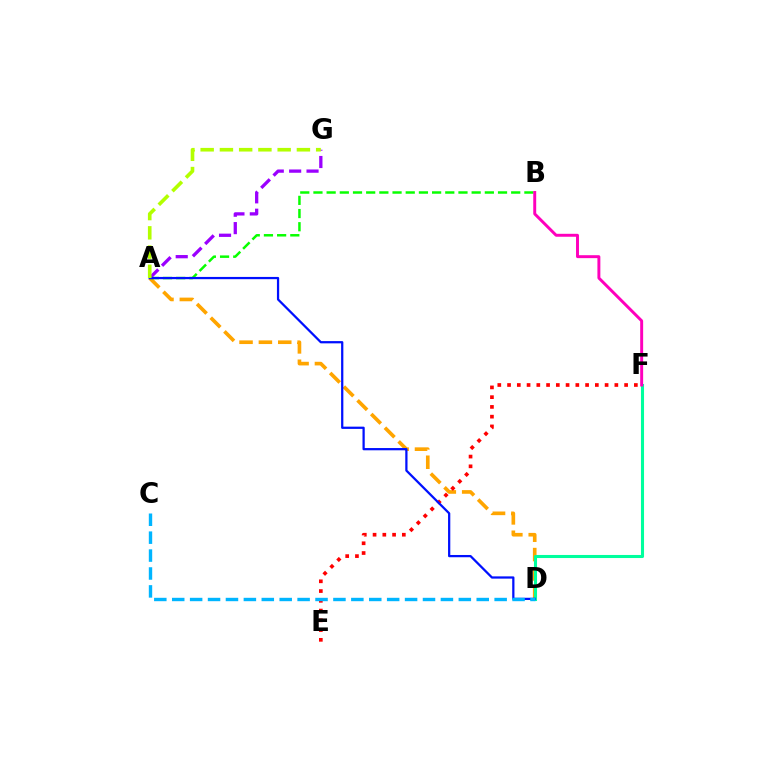{('A', 'D'): [{'color': '#ffa500', 'line_style': 'dashed', 'thickness': 2.63}, {'color': '#0010ff', 'line_style': 'solid', 'thickness': 1.62}], ('A', 'G'): [{'color': '#9b00ff', 'line_style': 'dashed', 'thickness': 2.36}, {'color': '#b3ff00', 'line_style': 'dashed', 'thickness': 2.62}], ('A', 'B'): [{'color': '#08ff00', 'line_style': 'dashed', 'thickness': 1.79}], ('D', 'F'): [{'color': '#00ff9d', 'line_style': 'solid', 'thickness': 2.21}], ('B', 'F'): [{'color': '#ff00bd', 'line_style': 'solid', 'thickness': 2.12}], ('E', 'F'): [{'color': '#ff0000', 'line_style': 'dotted', 'thickness': 2.65}], ('C', 'D'): [{'color': '#00b5ff', 'line_style': 'dashed', 'thickness': 2.43}]}